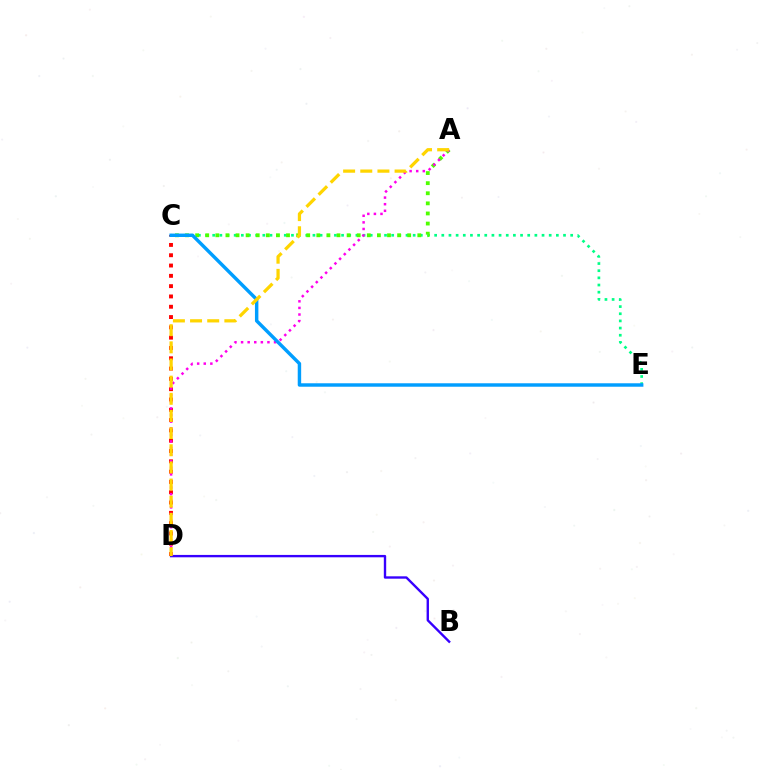{('C', 'D'): [{'color': '#ff0000', 'line_style': 'dotted', 'thickness': 2.8}], ('C', 'E'): [{'color': '#00ff86', 'line_style': 'dotted', 'thickness': 1.95}, {'color': '#009eff', 'line_style': 'solid', 'thickness': 2.48}], ('A', 'C'): [{'color': '#4fff00', 'line_style': 'dotted', 'thickness': 2.74}], ('B', 'D'): [{'color': '#3700ff', 'line_style': 'solid', 'thickness': 1.71}], ('A', 'D'): [{'color': '#ff00ed', 'line_style': 'dotted', 'thickness': 1.79}, {'color': '#ffd500', 'line_style': 'dashed', 'thickness': 2.33}]}